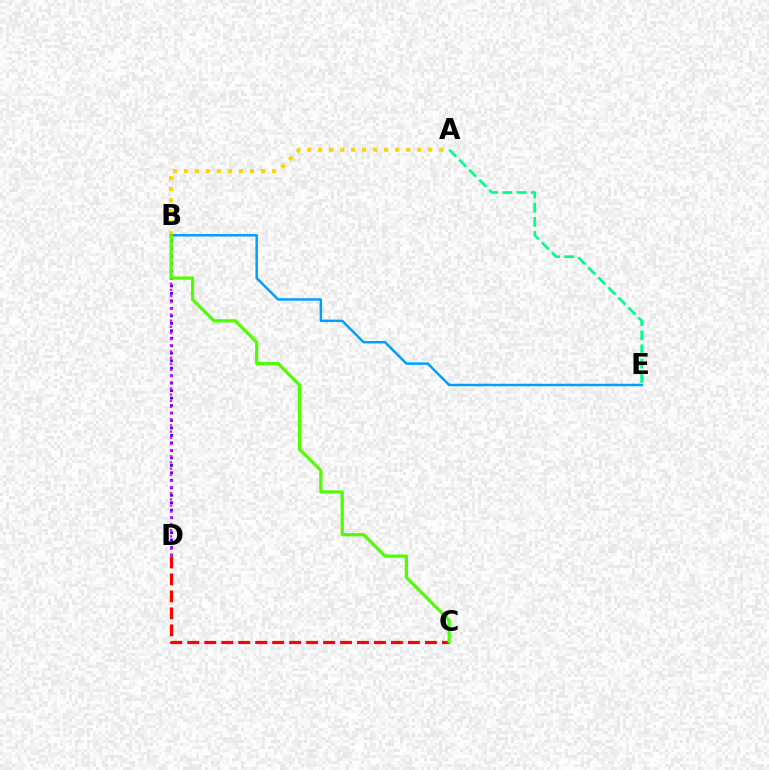{('B', 'D'): [{'color': '#3700ff', 'line_style': 'dotted', 'thickness': 2.03}, {'color': '#ff00ed', 'line_style': 'dotted', 'thickness': 1.67}], ('A', 'B'): [{'color': '#ffd500', 'line_style': 'dotted', 'thickness': 2.99}], ('C', 'D'): [{'color': '#ff0000', 'line_style': 'dashed', 'thickness': 2.31}], ('B', 'E'): [{'color': '#009eff', 'line_style': 'solid', 'thickness': 1.78}], ('A', 'E'): [{'color': '#00ff86', 'line_style': 'dashed', 'thickness': 1.93}], ('B', 'C'): [{'color': '#4fff00', 'line_style': 'solid', 'thickness': 2.32}]}